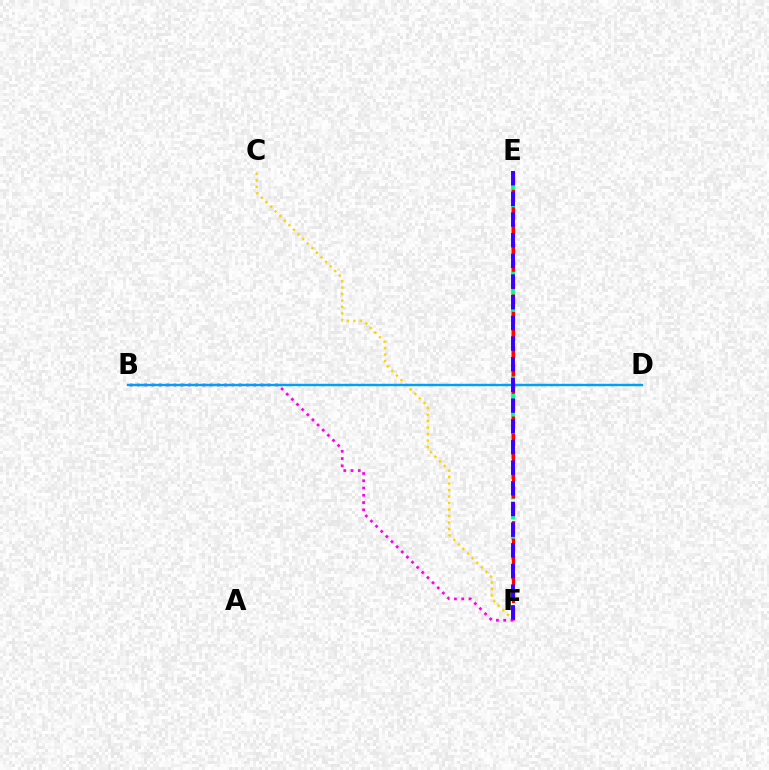{('E', 'F'): [{'color': '#00ff86', 'line_style': 'dashed', 'thickness': 2.73}, {'color': '#ff0000', 'line_style': 'dashed', 'thickness': 2.37}, {'color': '#3700ff', 'line_style': 'dashed', 'thickness': 2.81}], ('C', 'F'): [{'color': '#ffd500', 'line_style': 'dotted', 'thickness': 1.76}], ('B', 'D'): [{'color': '#4fff00', 'line_style': 'dashed', 'thickness': 1.63}, {'color': '#009eff', 'line_style': 'solid', 'thickness': 1.67}], ('B', 'F'): [{'color': '#ff00ed', 'line_style': 'dotted', 'thickness': 1.97}]}